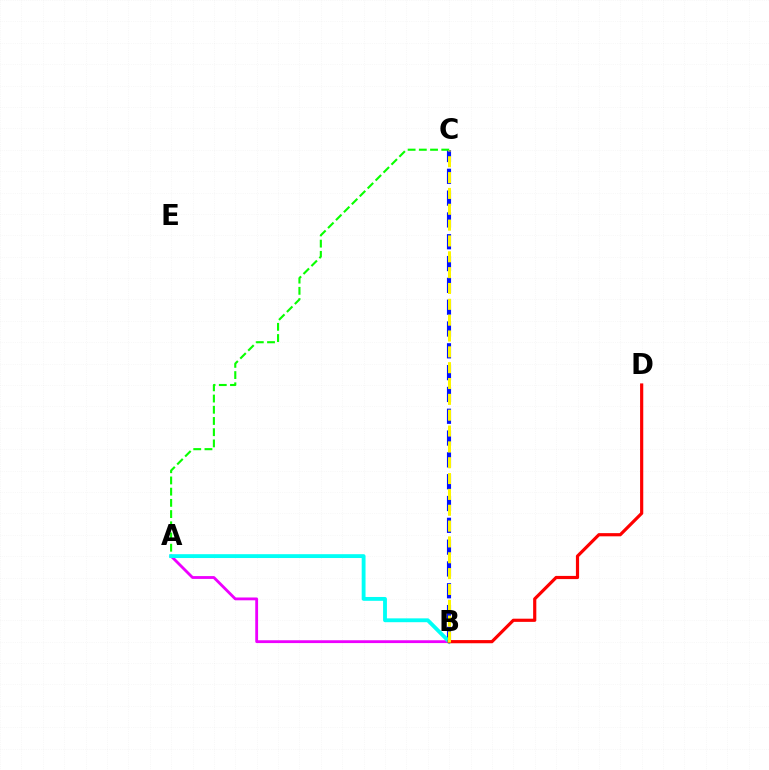{('B', 'C'): [{'color': '#0010ff', 'line_style': 'dashed', 'thickness': 2.96}, {'color': '#fcf500', 'line_style': 'dashed', 'thickness': 2.15}], ('A', 'B'): [{'color': '#ee00ff', 'line_style': 'solid', 'thickness': 2.04}, {'color': '#00fff6', 'line_style': 'solid', 'thickness': 2.77}], ('A', 'C'): [{'color': '#08ff00', 'line_style': 'dashed', 'thickness': 1.52}], ('B', 'D'): [{'color': '#ff0000', 'line_style': 'solid', 'thickness': 2.29}]}